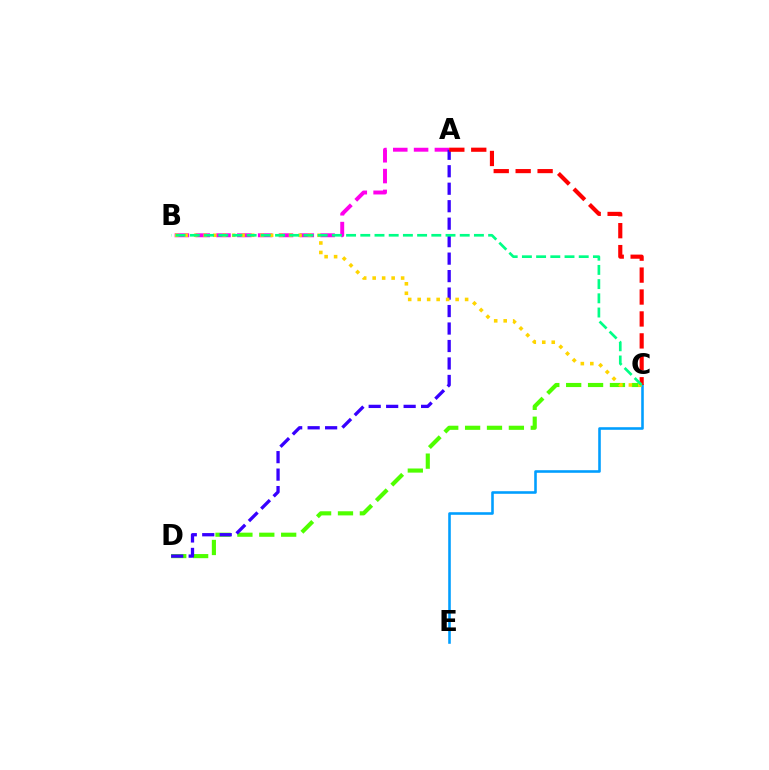{('C', 'D'): [{'color': '#4fff00', 'line_style': 'dashed', 'thickness': 2.97}], ('A', 'B'): [{'color': '#ff00ed', 'line_style': 'dashed', 'thickness': 2.83}], ('A', 'D'): [{'color': '#3700ff', 'line_style': 'dashed', 'thickness': 2.37}], ('C', 'E'): [{'color': '#009eff', 'line_style': 'solid', 'thickness': 1.86}], ('B', 'C'): [{'color': '#ffd500', 'line_style': 'dotted', 'thickness': 2.58}, {'color': '#00ff86', 'line_style': 'dashed', 'thickness': 1.93}], ('A', 'C'): [{'color': '#ff0000', 'line_style': 'dashed', 'thickness': 2.98}]}